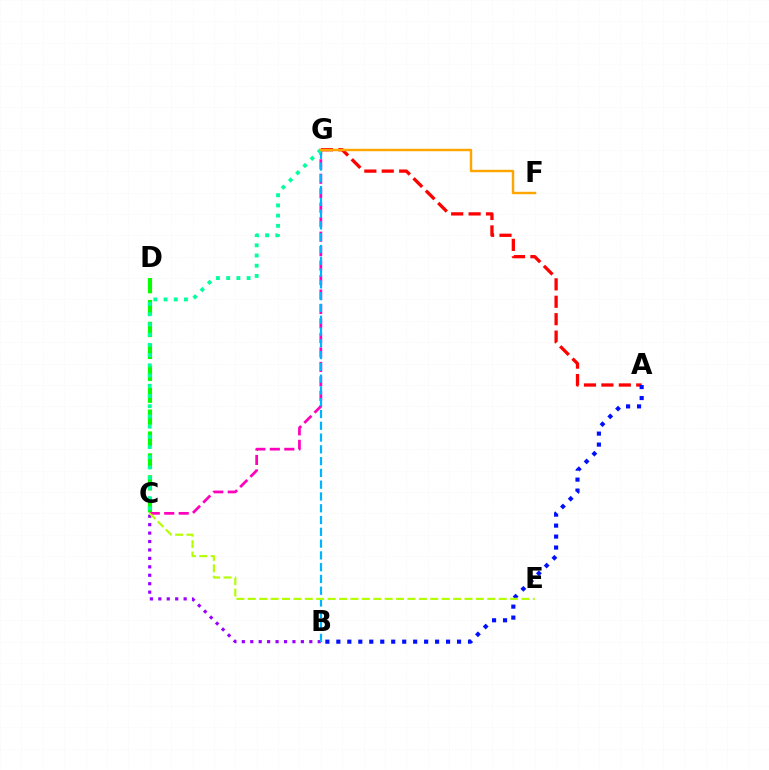{('A', 'G'): [{'color': '#ff0000', 'line_style': 'dashed', 'thickness': 2.37}], ('C', 'D'): [{'color': '#08ff00', 'line_style': 'dashed', 'thickness': 2.98}], ('B', 'C'): [{'color': '#9b00ff', 'line_style': 'dotted', 'thickness': 2.29}], ('C', 'G'): [{'color': '#ff00bd', 'line_style': 'dashed', 'thickness': 1.97}, {'color': '#00ff9d', 'line_style': 'dotted', 'thickness': 2.77}], ('A', 'B'): [{'color': '#0010ff', 'line_style': 'dotted', 'thickness': 2.98}], ('B', 'G'): [{'color': '#00b5ff', 'line_style': 'dashed', 'thickness': 1.6}], ('C', 'E'): [{'color': '#b3ff00', 'line_style': 'dashed', 'thickness': 1.55}], ('F', 'G'): [{'color': '#ffa500', 'line_style': 'solid', 'thickness': 1.76}]}